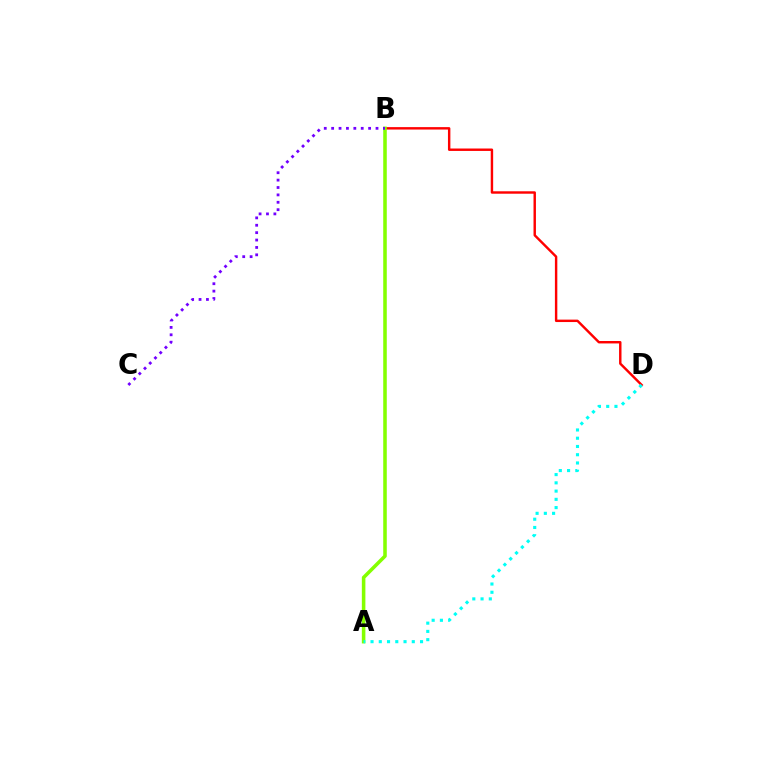{('B', 'D'): [{'color': '#ff0000', 'line_style': 'solid', 'thickness': 1.75}], ('A', 'B'): [{'color': '#84ff00', 'line_style': 'solid', 'thickness': 2.56}], ('B', 'C'): [{'color': '#7200ff', 'line_style': 'dotted', 'thickness': 2.01}], ('A', 'D'): [{'color': '#00fff6', 'line_style': 'dotted', 'thickness': 2.24}]}